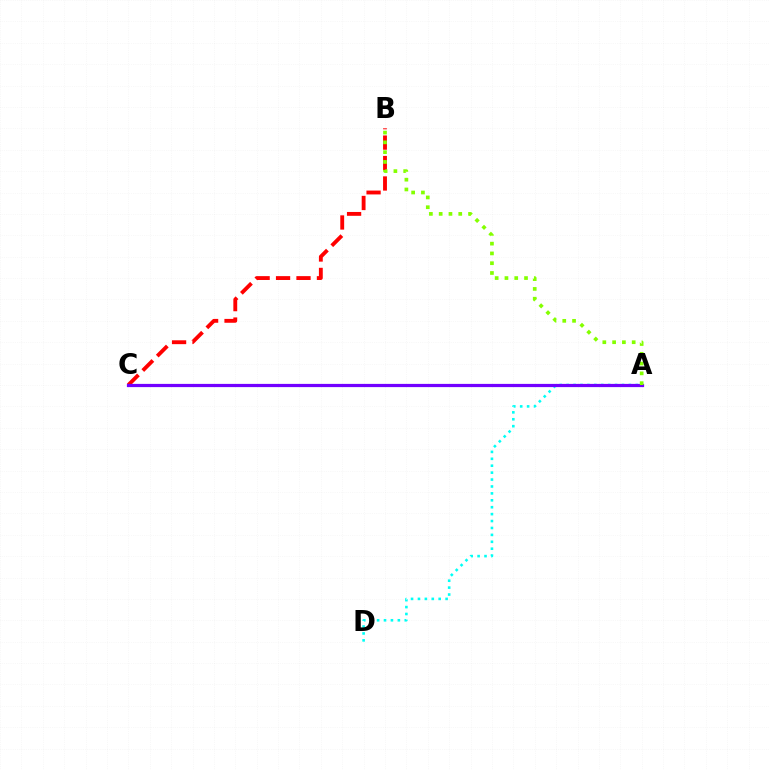{('A', 'D'): [{'color': '#00fff6', 'line_style': 'dotted', 'thickness': 1.88}], ('B', 'C'): [{'color': '#ff0000', 'line_style': 'dashed', 'thickness': 2.78}], ('A', 'C'): [{'color': '#7200ff', 'line_style': 'solid', 'thickness': 2.32}], ('A', 'B'): [{'color': '#84ff00', 'line_style': 'dotted', 'thickness': 2.66}]}